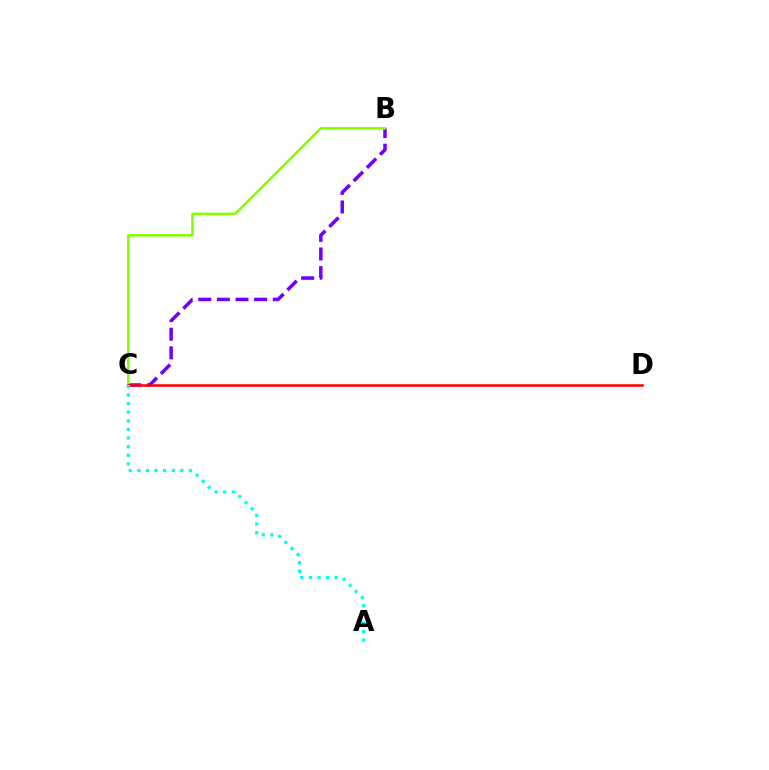{('B', 'C'): [{'color': '#7200ff', 'line_style': 'dashed', 'thickness': 2.53}, {'color': '#84ff00', 'line_style': 'solid', 'thickness': 1.83}], ('C', 'D'): [{'color': '#ff0000', 'line_style': 'solid', 'thickness': 1.83}], ('A', 'C'): [{'color': '#00fff6', 'line_style': 'dotted', 'thickness': 2.34}]}